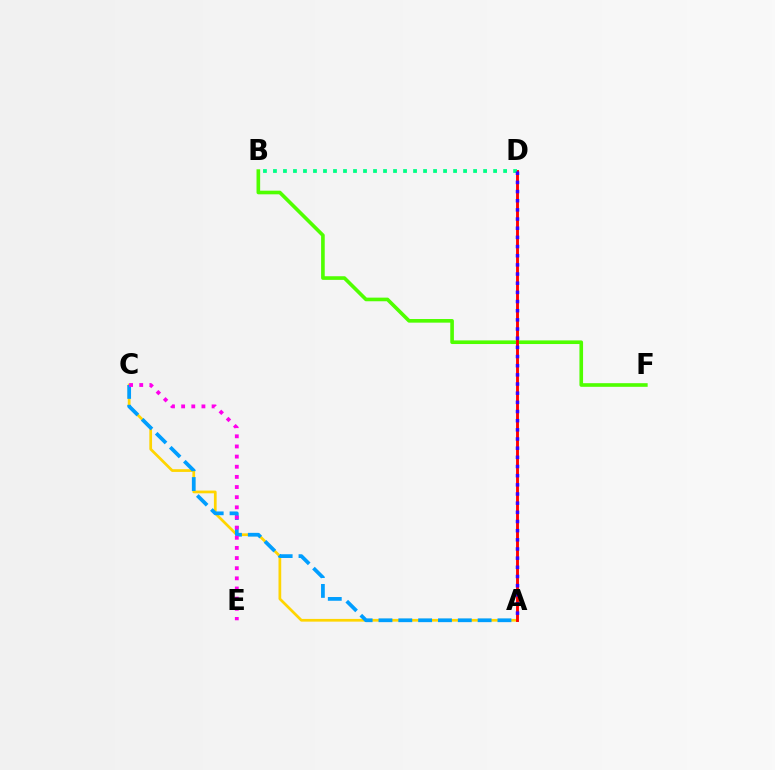{('B', 'F'): [{'color': '#4fff00', 'line_style': 'solid', 'thickness': 2.61}], ('A', 'C'): [{'color': '#ffd500', 'line_style': 'solid', 'thickness': 1.96}, {'color': '#009eff', 'line_style': 'dashed', 'thickness': 2.69}], ('A', 'D'): [{'color': '#ff0000', 'line_style': 'solid', 'thickness': 2.09}, {'color': '#3700ff', 'line_style': 'dotted', 'thickness': 2.49}], ('B', 'D'): [{'color': '#00ff86', 'line_style': 'dotted', 'thickness': 2.72}], ('C', 'E'): [{'color': '#ff00ed', 'line_style': 'dotted', 'thickness': 2.76}]}